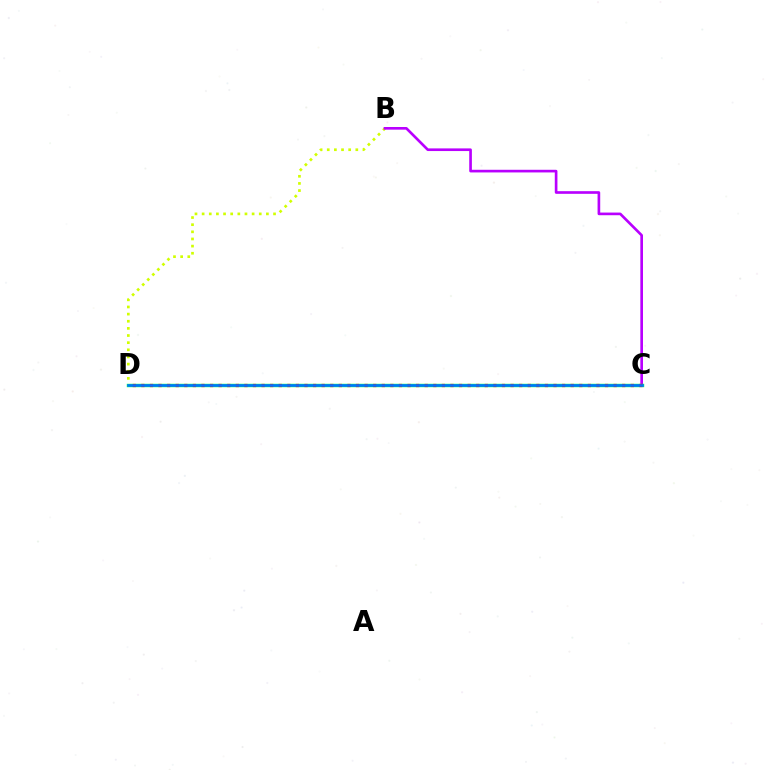{('B', 'D'): [{'color': '#d1ff00', 'line_style': 'dotted', 'thickness': 1.94}], ('B', 'C'): [{'color': '#b900ff', 'line_style': 'solid', 'thickness': 1.91}], ('C', 'D'): [{'color': '#00ff5c', 'line_style': 'solid', 'thickness': 2.45}, {'color': '#ff0000', 'line_style': 'dotted', 'thickness': 2.33}, {'color': '#0074ff', 'line_style': 'solid', 'thickness': 1.83}]}